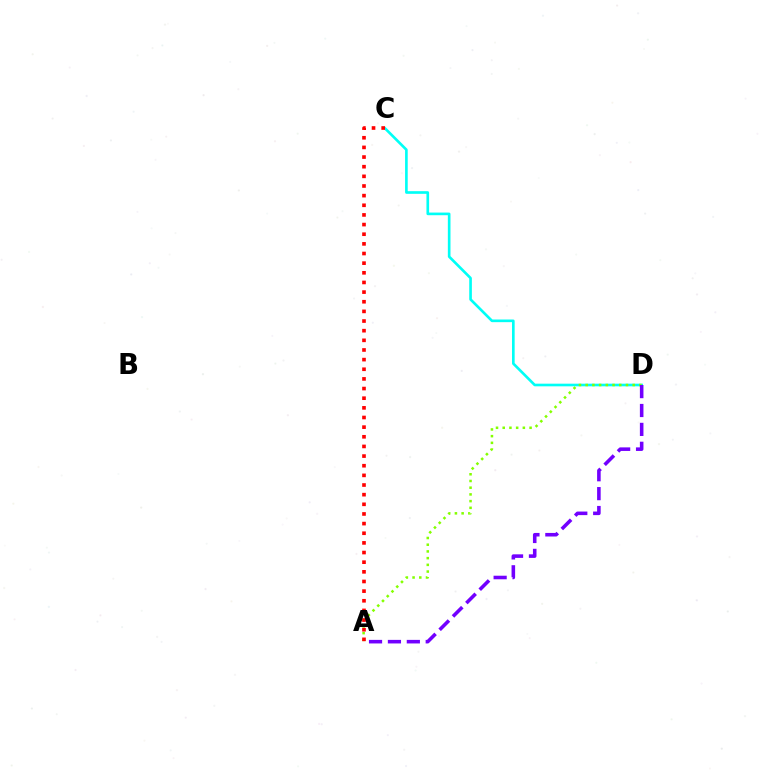{('C', 'D'): [{'color': '#00fff6', 'line_style': 'solid', 'thickness': 1.91}], ('A', 'D'): [{'color': '#84ff00', 'line_style': 'dotted', 'thickness': 1.82}, {'color': '#7200ff', 'line_style': 'dashed', 'thickness': 2.57}], ('A', 'C'): [{'color': '#ff0000', 'line_style': 'dotted', 'thickness': 2.62}]}